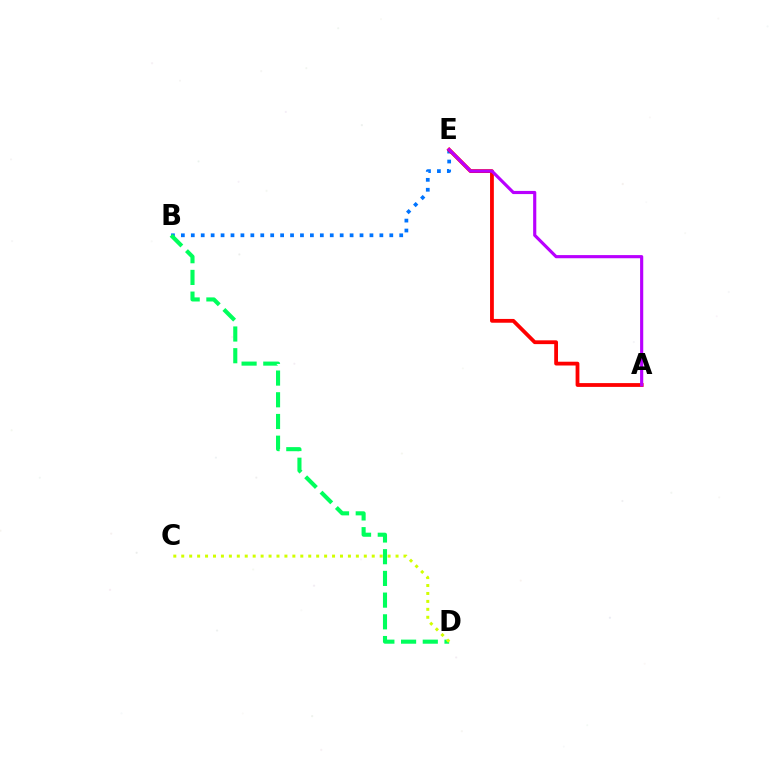{('B', 'E'): [{'color': '#0074ff', 'line_style': 'dotted', 'thickness': 2.7}], ('A', 'E'): [{'color': '#ff0000', 'line_style': 'solid', 'thickness': 2.73}, {'color': '#b900ff', 'line_style': 'solid', 'thickness': 2.27}], ('B', 'D'): [{'color': '#00ff5c', 'line_style': 'dashed', 'thickness': 2.95}], ('C', 'D'): [{'color': '#d1ff00', 'line_style': 'dotted', 'thickness': 2.16}]}